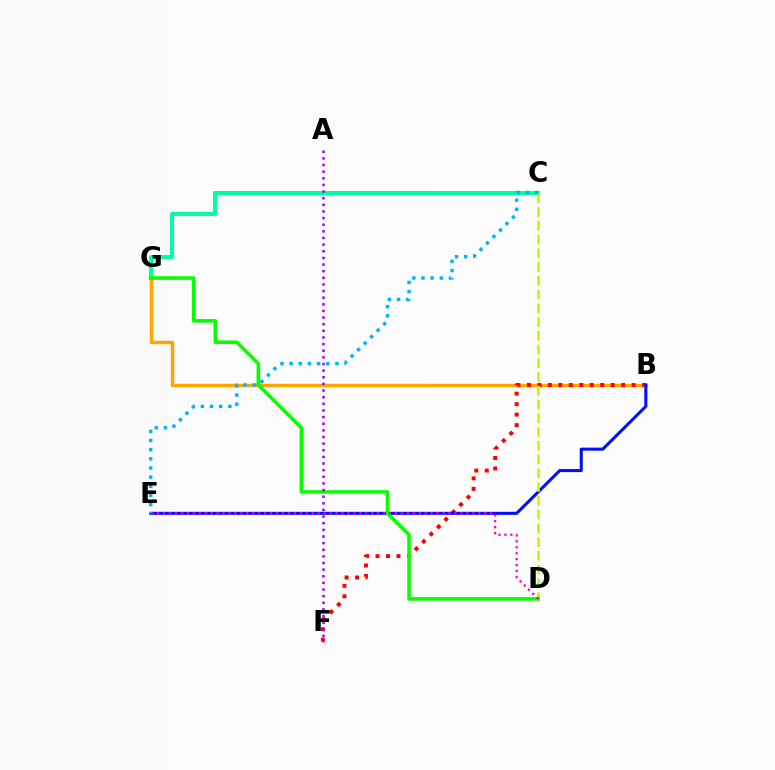{('C', 'G'): [{'color': '#00ff9d', 'line_style': 'solid', 'thickness': 2.93}], ('B', 'G'): [{'color': '#ffa500', 'line_style': 'solid', 'thickness': 2.49}], ('B', 'F'): [{'color': '#ff0000', 'line_style': 'dotted', 'thickness': 2.84}], ('B', 'E'): [{'color': '#0010ff', 'line_style': 'solid', 'thickness': 2.21}], ('C', 'D'): [{'color': '#b3ff00', 'line_style': 'dashed', 'thickness': 1.87}], ('C', 'E'): [{'color': '#00b5ff', 'line_style': 'dotted', 'thickness': 2.49}], ('D', 'G'): [{'color': '#08ff00', 'line_style': 'solid', 'thickness': 2.57}], ('A', 'F'): [{'color': '#9b00ff', 'line_style': 'dotted', 'thickness': 1.8}], ('D', 'E'): [{'color': '#ff00bd', 'line_style': 'dotted', 'thickness': 1.62}]}